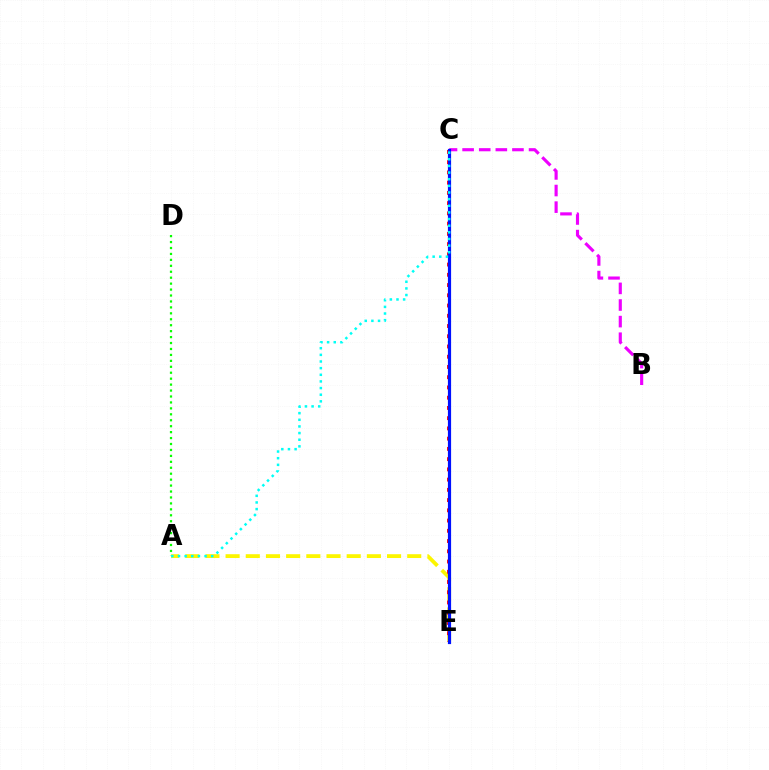{('A', 'E'): [{'color': '#fcf500', 'line_style': 'dashed', 'thickness': 2.74}], ('C', 'E'): [{'color': '#ff0000', 'line_style': 'dotted', 'thickness': 2.78}, {'color': '#0010ff', 'line_style': 'solid', 'thickness': 2.29}], ('B', 'C'): [{'color': '#ee00ff', 'line_style': 'dashed', 'thickness': 2.26}], ('A', 'D'): [{'color': '#08ff00', 'line_style': 'dotted', 'thickness': 1.61}], ('A', 'C'): [{'color': '#00fff6', 'line_style': 'dotted', 'thickness': 1.8}]}